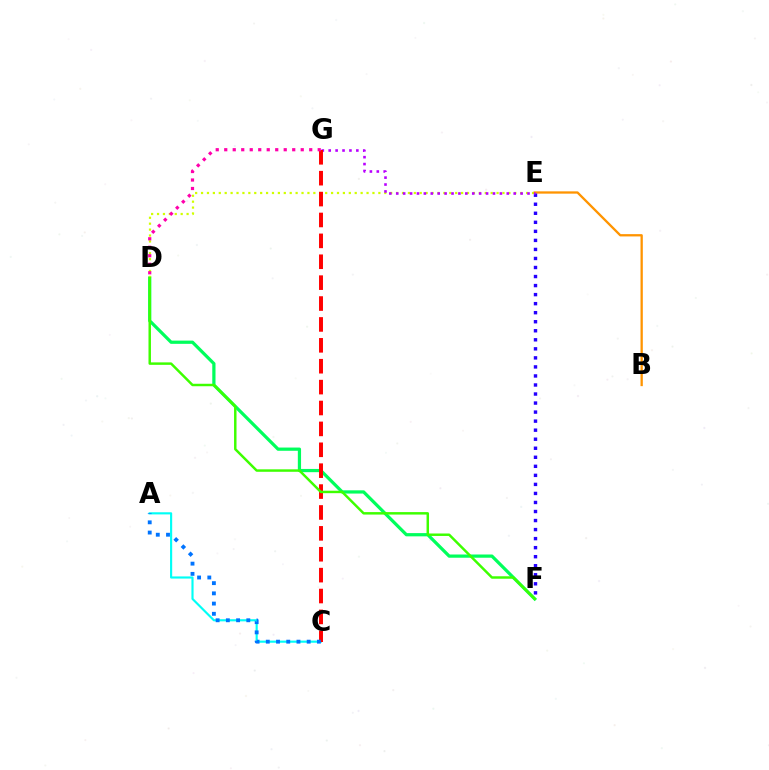{('D', 'F'): [{'color': '#00ff5c', 'line_style': 'solid', 'thickness': 2.33}, {'color': '#3dff00', 'line_style': 'solid', 'thickness': 1.78}], ('D', 'E'): [{'color': '#d1ff00', 'line_style': 'dotted', 'thickness': 1.61}], ('A', 'C'): [{'color': '#00fff6', 'line_style': 'solid', 'thickness': 1.55}, {'color': '#0074ff', 'line_style': 'dotted', 'thickness': 2.78}], ('B', 'E'): [{'color': '#ff9400', 'line_style': 'solid', 'thickness': 1.66}], ('E', 'F'): [{'color': '#2500ff', 'line_style': 'dotted', 'thickness': 2.46}], ('E', 'G'): [{'color': '#b900ff', 'line_style': 'dotted', 'thickness': 1.88}], ('C', 'G'): [{'color': '#ff0000', 'line_style': 'dashed', 'thickness': 2.84}], ('D', 'G'): [{'color': '#ff00ac', 'line_style': 'dotted', 'thickness': 2.31}]}